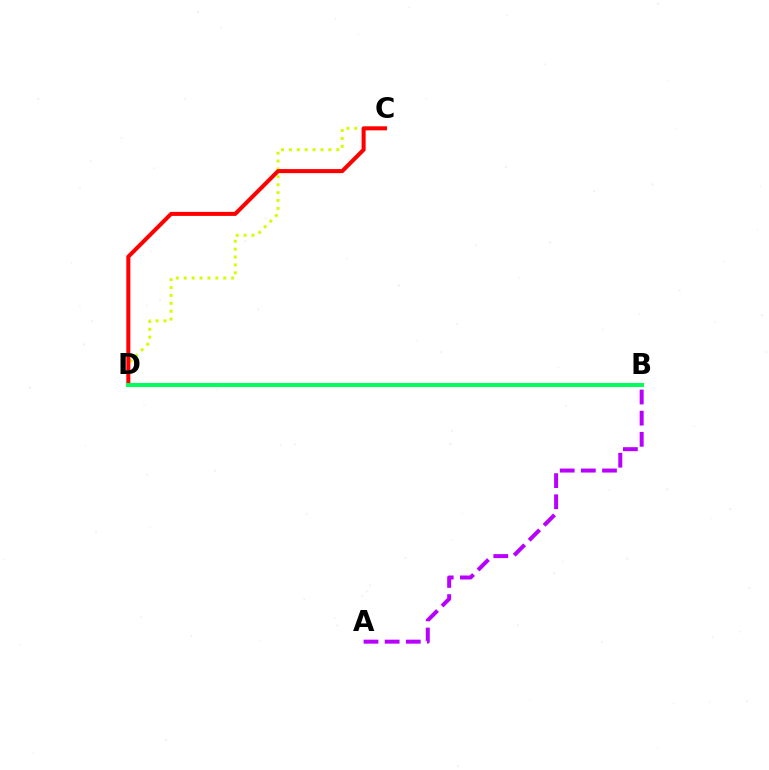{('C', 'D'): [{'color': '#d1ff00', 'line_style': 'dotted', 'thickness': 2.14}, {'color': '#ff0000', 'line_style': 'solid', 'thickness': 2.91}], ('A', 'B'): [{'color': '#b900ff', 'line_style': 'dashed', 'thickness': 2.87}], ('B', 'D'): [{'color': '#0074ff', 'line_style': 'dashed', 'thickness': 2.58}, {'color': '#00ff5c', 'line_style': 'solid', 'thickness': 2.89}]}